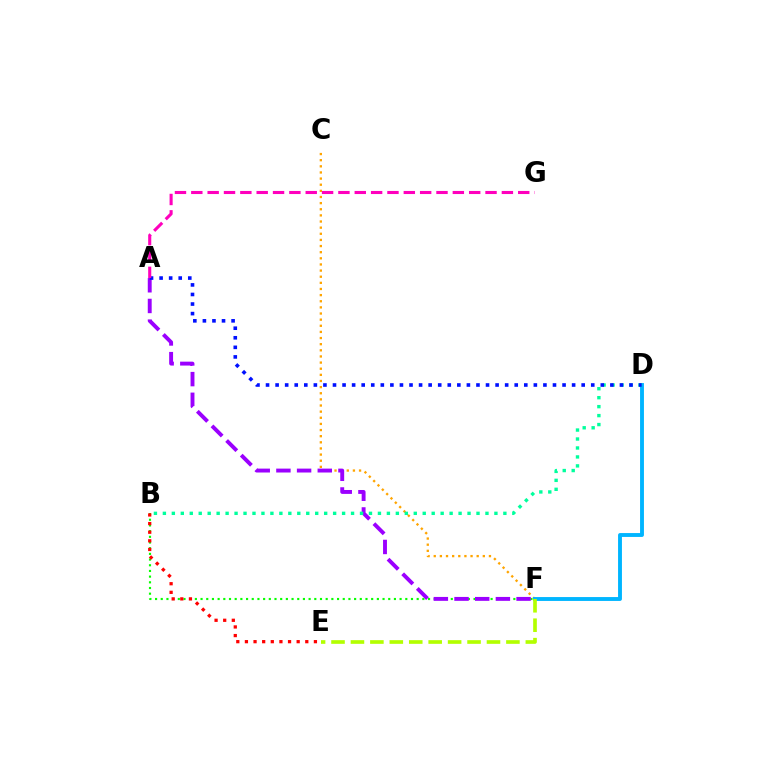{('B', 'F'): [{'color': '#08ff00', 'line_style': 'dotted', 'thickness': 1.55}], ('C', 'F'): [{'color': '#ffa500', 'line_style': 'dotted', 'thickness': 1.67}], ('D', 'F'): [{'color': '#00b5ff', 'line_style': 'solid', 'thickness': 2.8}], ('A', 'F'): [{'color': '#9b00ff', 'line_style': 'dashed', 'thickness': 2.81}], ('B', 'D'): [{'color': '#00ff9d', 'line_style': 'dotted', 'thickness': 2.43}], ('A', 'D'): [{'color': '#0010ff', 'line_style': 'dotted', 'thickness': 2.6}], ('B', 'E'): [{'color': '#ff0000', 'line_style': 'dotted', 'thickness': 2.34}], ('E', 'F'): [{'color': '#b3ff00', 'line_style': 'dashed', 'thickness': 2.64}], ('A', 'G'): [{'color': '#ff00bd', 'line_style': 'dashed', 'thickness': 2.22}]}